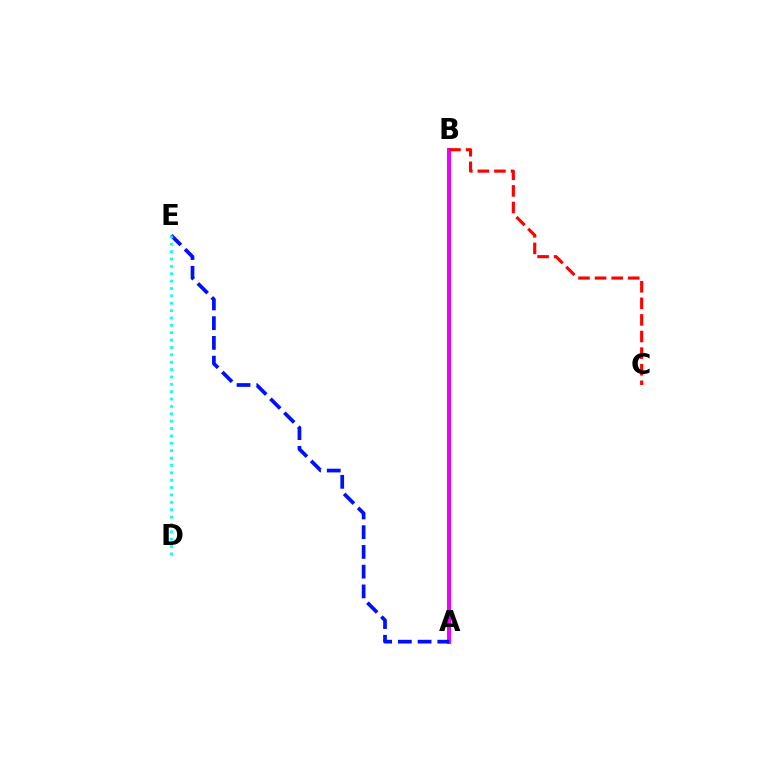{('A', 'B'): [{'color': '#08ff00', 'line_style': 'dotted', 'thickness': 1.85}, {'color': '#fcf500', 'line_style': 'solid', 'thickness': 2.99}, {'color': '#ee00ff', 'line_style': 'solid', 'thickness': 2.89}], ('A', 'E'): [{'color': '#0010ff', 'line_style': 'dashed', 'thickness': 2.68}], ('D', 'E'): [{'color': '#00fff6', 'line_style': 'dotted', 'thickness': 2.0}], ('B', 'C'): [{'color': '#ff0000', 'line_style': 'dashed', 'thickness': 2.25}]}